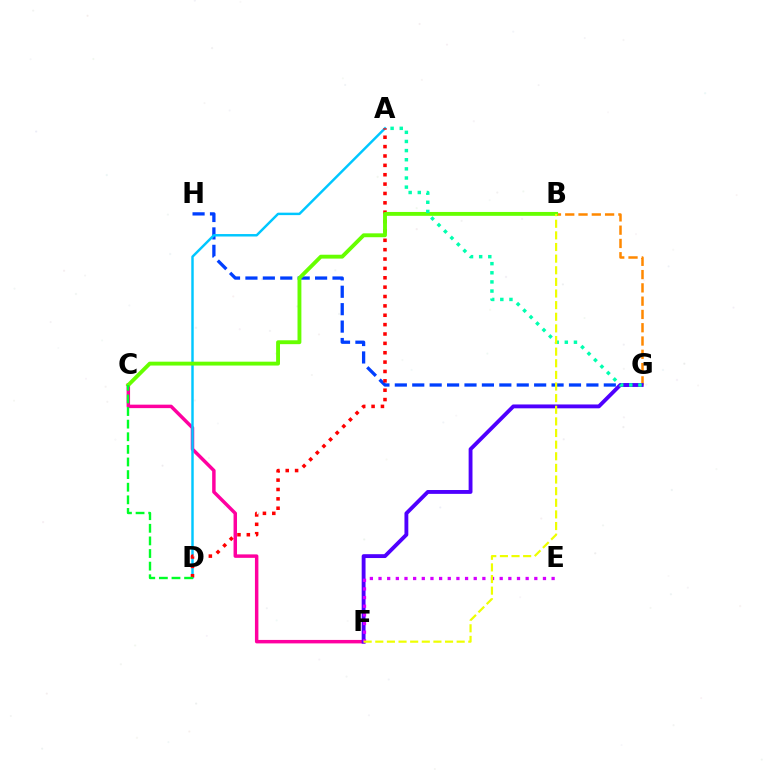{('C', 'F'): [{'color': '#ff00a0', 'line_style': 'solid', 'thickness': 2.49}], ('G', 'H'): [{'color': '#003fff', 'line_style': 'dashed', 'thickness': 2.37}], ('A', 'D'): [{'color': '#00c7ff', 'line_style': 'solid', 'thickness': 1.77}, {'color': '#ff0000', 'line_style': 'dotted', 'thickness': 2.55}], ('B', 'G'): [{'color': '#ff8800', 'line_style': 'dashed', 'thickness': 1.8}], ('B', 'C'): [{'color': '#66ff00', 'line_style': 'solid', 'thickness': 2.79}], ('C', 'D'): [{'color': '#00ff27', 'line_style': 'dashed', 'thickness': 1.71}], ('F', 'G'): [{'color': '#4f00ff', 'line_style': 'solid', 'thickness': 2.77}], ('A', 'G'): [{'color': '#00ffaf', 'line_style': 'dotted', 'thickness': 2.48}], ('E', 'F'): [{'color': '#d600ff', 'line_style': 'dotted', 'thickness': 2.35}], ('B', 'F'): [{'color': '#eeff00', 'line_style': 'dashed', 'thickness': 1.58}]}